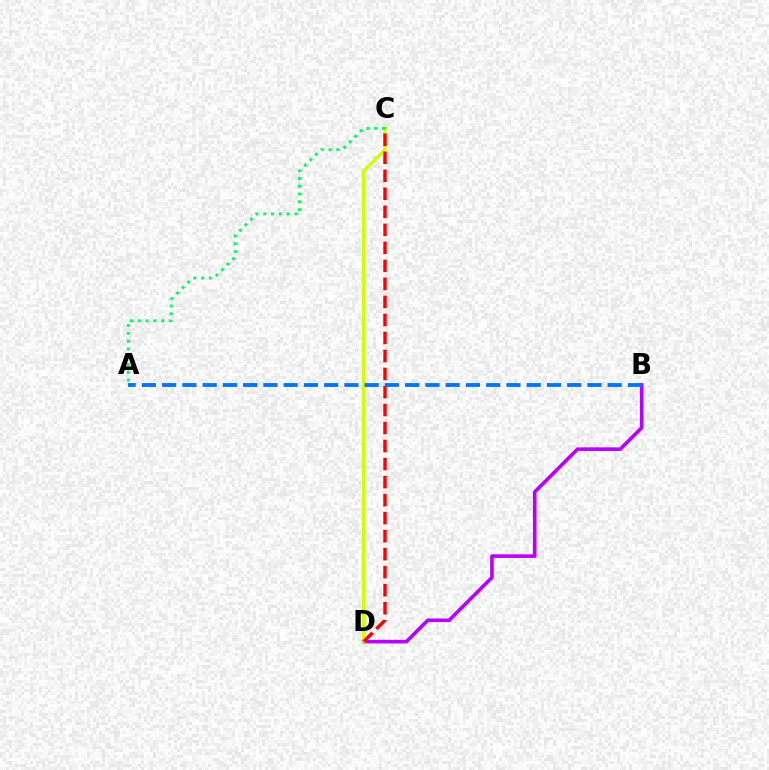{('B', 'D'): [{'color': '#b900ff', 'line_style': 'solid', 'thickness': 2.6}], ('C', 'D'): [{'color': '#d1ff00', 'line_style': 'solid', 'thickness': 2.38}, {'color': '#ff0000', 'line_style': 'dashed', 'thickness': 2.45}], ('A', 'B'): [{'color': '#0074ff', 'line_style': 'dashed', 'thickness': 2.75}], ('A', 'C'): [{'color': '#00ff5c', 'line_style': 'dotted', 'thickness': 2.12}]}